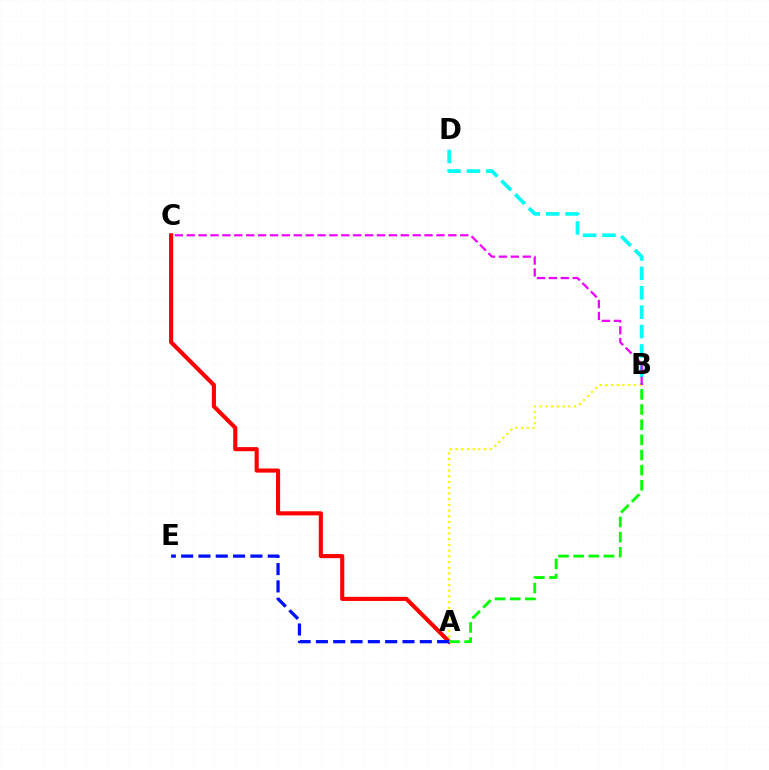{('B', 'D'): [{'color': '#00fff6', 'line_style': 'dashed', 'thickness': 2.64}], ('A', 'C'): [{'color': '#ff0000', 'line_style': 'solid', 'thickness': 2.96}], ('A', 'B'): [{'color': '#08ff00', 'line_style': 'dashed', 'thickness': 2.06}, {'color': '#fcf500', 'line_style': 'dotted', 'thickness': 1.56}], ('A', 'E'): [{'color': '#0010ff', 'line_style': 'dashed', 'thickness': 2.35}], ('B', 'C'): [{'color': '#ee00ff', 'line_style': 'dashed', 'thickness': 1.62}]}